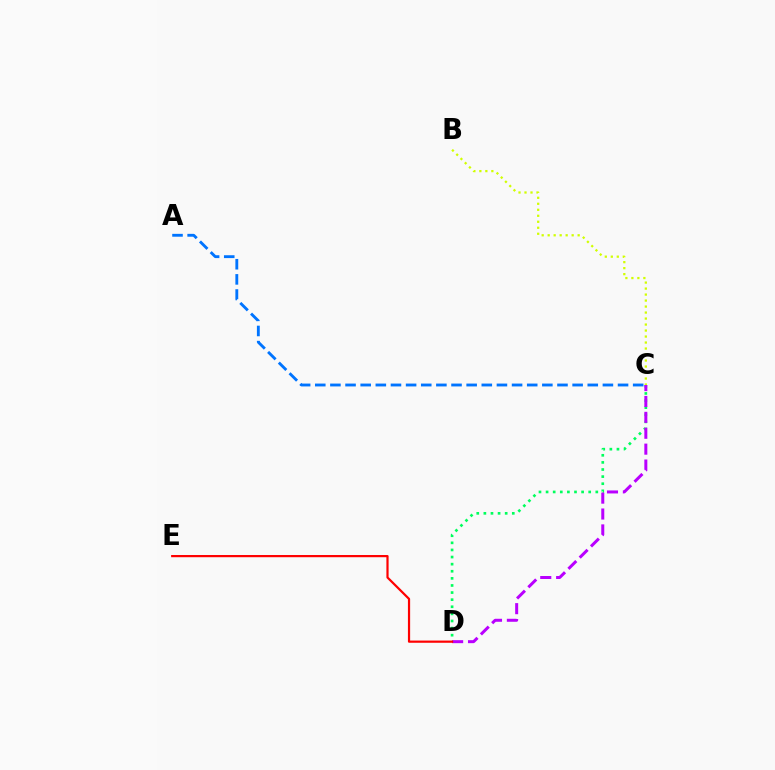{('C', 'D'): [{'color': '#00ff5c', 'line_style': 'dotted', 'thickness': 1.93}, {'color': '#b900ff', 'line_style': 'dashed', 'thickness': 2.16}], ('D', 'E'): [{'color': '#ff0000', 'line_style': 'solid', 'thickness': 1.59}], ('B', 'C'): [{'color': '#d1ff00', 'line_style': 'dotted', 'thickness': 1.63}], ('A', 'C'): [{'color': '#0074ff', 'line_style': 'dashed', 'thickness': 2.06}]}